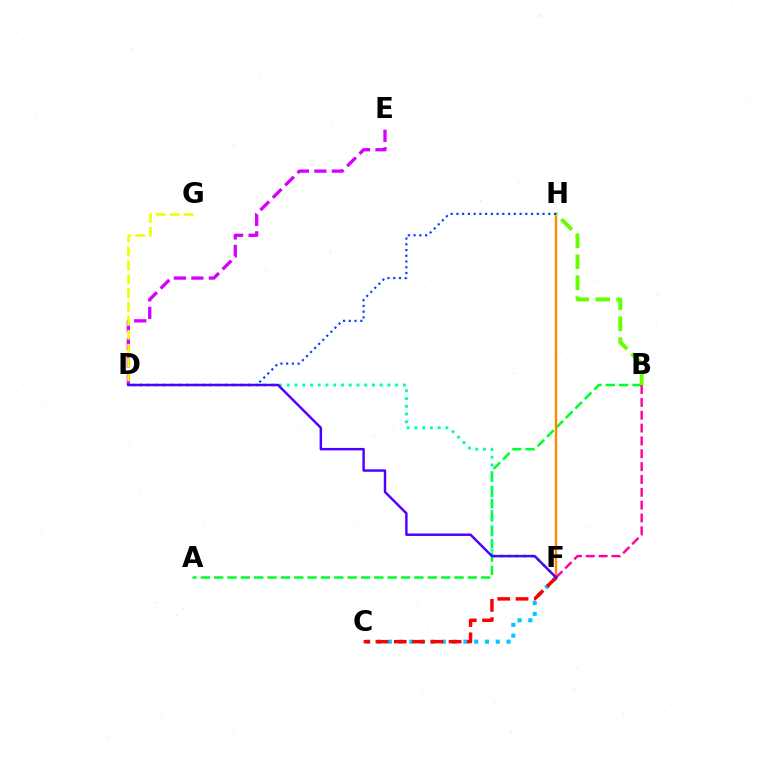{('A', 'B'): [{'color': '#00ff27', 'line_style': 'dashed', 'thickness': 1.81}], ('F', 'H'): [{'color': '#ff8800', 'line_style': 'solid', 'thickness': 1.74}], ('D', 'F'): [{'color': '#00ffaf', 'line_style': 'dotted', 'thickness': 2.11}, {'color': '#4f00ff', 'line_style': 'solid', 'thickness': 1.77}], ('B', 'H'): [{'color': '#66ff00', 'line_style': 'dashed', 'thickness': 2.84}], ('C', 'F'): [{'color': '#00c7ff', 'line_style': 'dotted', 'thickness': 2.93}, {'color': '#ff0000', 'line_style': 'dashed', 'thickness': 2.48}], ('D', 'H'): [{'color': '#003fff', 'line_style': 'dotted', 'thickness': 1.56}], ('B', 'F'): [{'color': '#ff00a0', 'line_style': 'dashed', 'thickness': 1.74}], ('D', 'E'): [{'color': '#d600ff', 'line_style': 'dashed', 'thickness': 2.38}], ('D', 'G'): [{'color': '#eeff00', 'line_style': 'dashed', 'thickness': 1.89}]}